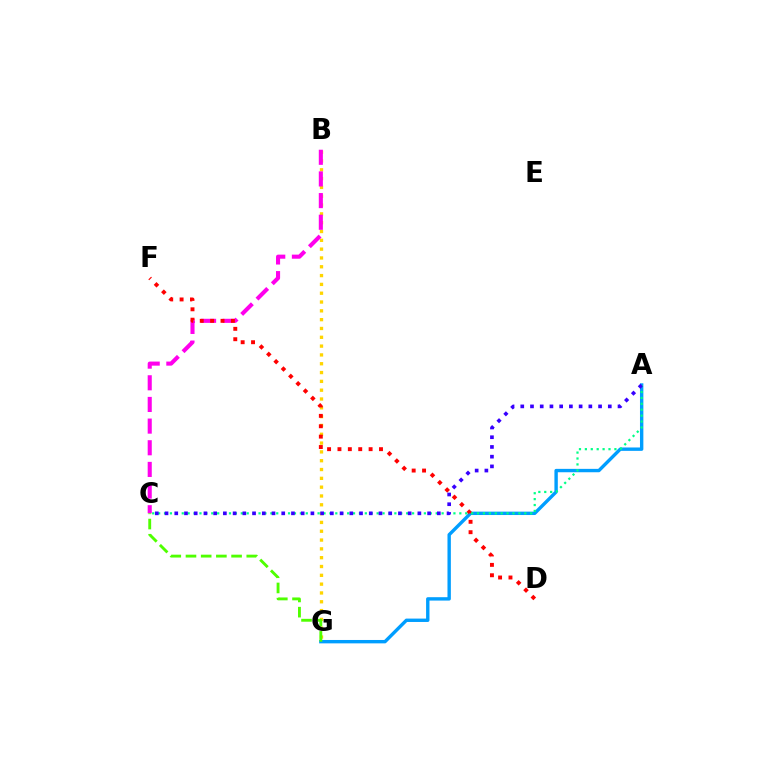{('A', 'G'): [{'color': '#009eff', 'line_style': 'solid', 'thickness': 2.44}], ('B', 'G'): [{'color': '#ffd500', 'line_style': 'dotted', 'thickness': 2.4}], ('B', 'C'): [{'color': '#ff00ed', 'line_style': 'dashed', 'thickness': 2.94}], ('C', 'G'): [{'color': '#4fff00', 'line_style': 'dashed', 'thickness': 2.06}], ('D', 'F'): [{'color': '#ff0000', 'line_style': 'dotted', 'thickness': 2.82}], ('A', 'C'): [{'color': '#00ff86', 'line_style': 'dotted', 'thickness': 1.6}, {'color': '#3700ff', 'line_style': 'dotted', 'thickness': 2.64}]}